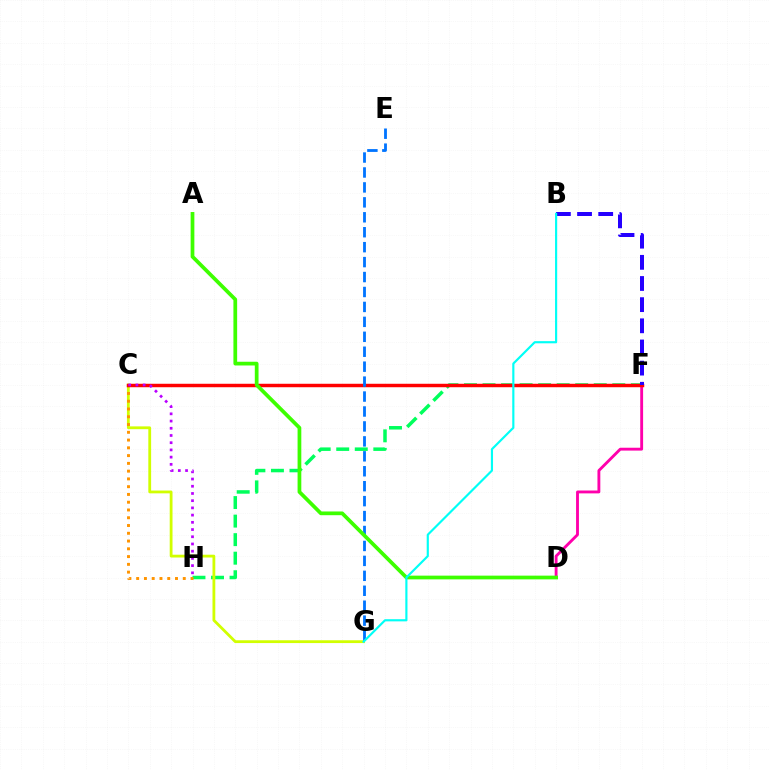{('F', 'H'): [{'color': '#00ff5c', 'line_style': 'dashed', 'thickness': 2.52}], ('D', 'F'): [{'color': '#ff00ac', 'line_style': 'solid', 'thickness': 2.06}], ('C', 'G'): [{'color': '#d1ff00', 'line_style': 'solid', 'thickness': 2.02}], ('C', 'H'): [{'color': '#ff9400', 'line_style': 'dotted', 'thickness': 2.11}, {'color': '#b900ff', 'line_style': 'dotted', 'thickness': 1.96}], ('C', 'F'): [{'color': '#ff0000', 'line_style': 'solid', 'thickness': 2.49}], ('E', 'G'): [{'color': '#0074ff', 'line_style': 'dashed', 'thickness': 2.03}], ('A', 'D'): [{'color': '#3dff00', 'line_style': 'solid', 'thickness': 2.69}], ('B', 'F'): [{'color': '#2500ff', 'line_style': 'dashed', 'thickness': 2.87}], ('B', 'G'): [{'color': '#00fff6', 'line_style': 'solid', 'thickness': 1.56}]}